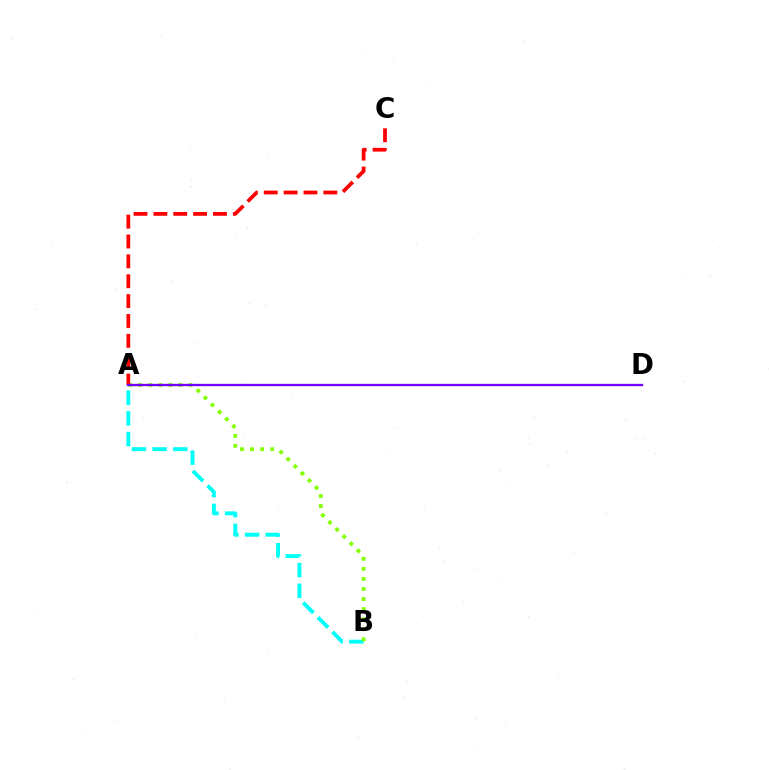{('A', 'B'): [{'color': '#00fff6', 'line_style': 'dashed', 'thickness': 2.81}, {'color': '#84ff00', 'line_style': 'dotted', 'thickness': 2.73}], ('A', 'C'): [{'color': '#ff0000', 'line_style': 'dashed', 'thickness': 2.7}], ('A', 'D'): [{'color': '#7200ff', 'line_style': 'solid', 'thickness': 1.68}]}